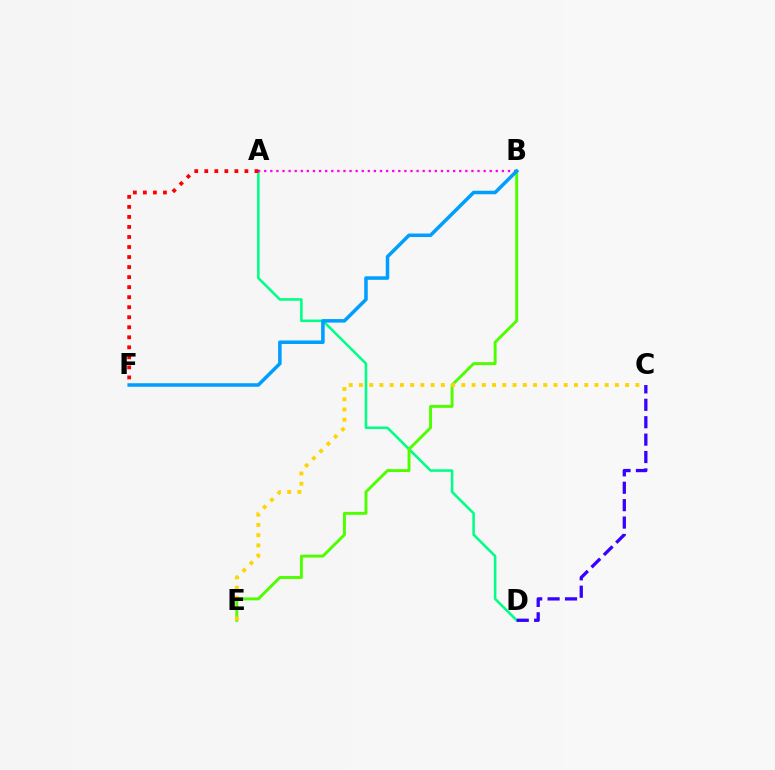{('A', 'D'): [{'color': '#00ff86', 'line_style': 'solid', 'thickness': 1.84}], ('A', 'B'): [{'color': '#ff00ed', 'line_style': 'dotted', 'thickness': 1.66}], ('B', 'E'): [{'color': '#4fff00', 'line_style': 'solid', 'thickness': 2.11}], ('C', 'D'): [{'color': '#3700ff', 'line_style': 'dashed', 'thickness': 2.37}], ('B', 'F'): [{'color': '#009eff', 'line_style': 'solid', 'thickness': 2.54}], ('C', 'E'): [{'color': '#ffd500', 'line_style': 'dotted', 'thickness': 2.78}], ('A', 'F'): [{'color': '#ff0000', 'line_style': 'dotted', 'thickness': 2.73}]}